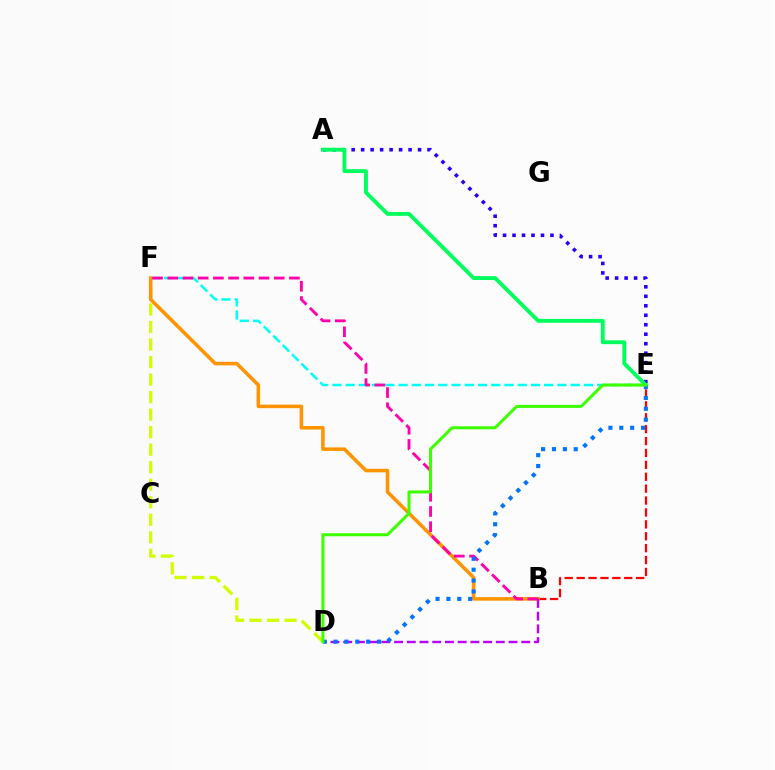{('B', 'E'): [{'color': '#ff0000', 'line_style': 'dashed', 'thickness': 1.62}], ('E', 'F'): [{'color': '#00fff6', 'line_style': 'dashed', 'thickness': 1.8}], ('D', 'F'): [{'color': '#d1ff00', 'line_style': 'dashed', 'thickness': 2.38}], ('B', 'F'): [{'color': '#ff9400', 'line_style': 'solid', 'thickness': 2.55}, {'color': '#ff00ac', 'line_style': 'dashed', 'thickness': 2.07}], ('A', 'E'): [{'color': '#2500ff', 'line_style': 'dotted', 'thickness': 2.58}, {'color': '#00ff5c', 'line_style': 'solid', 'thickness': 2.78}], ('B', 'D'): [{'color': '#b900ff', 'line_style': 'dashed', 'thickness': 1.73}], ('D', 'E'): [{'color': '#0074ff', 'line_style': 'dotted', 'thickness': 2.96}, {'color': '#3dff00', 'line_style': 'solid', 'thickness': 2.19}]}